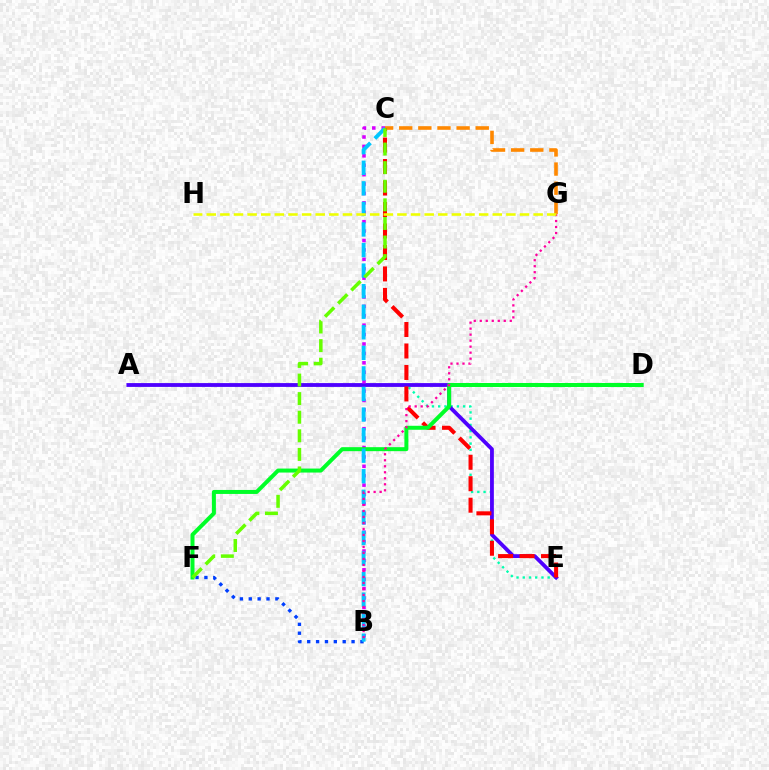{('A', 'E'): [{'color': '#00ffaf', 'line_style': 'dotted', 'thickness': 1.69}, {'color': '#4f00ff', 'line_style': 'solid', 'thickness': 2.75}], ('B', 'F'): [{'color': '#003fff', 'line_style': 'dotted', 'thickness': 2.41}], ('C', 'G'): [{'color': '#ff8800', 'line_style': 'dashed', 'thickness': 2.6}], ('C', 'E'): [{'color': '#ff0000', 'line_style': 'dashed', 'thickness': 2.92}], ('B', 'C'): [{'color': '#d600ff', 'line_style': 'dotted', 'thickness': 2.56}, {'color': '#00c7ff', 'line_style': 'dashed', 'thickness': 2.79}], ('D', 'F'): [{'color': '#00ff27', 'line_style': 'solid', 'thickness': 2.87}], ('B', 'G'): [{'color': '#ff00a0', 'line_style': 'dotted', 'thickness': 1.63}], ('G', 'H'): [{'color': '#eeff00', 'line_style': 'dashed', 'thickness': 1.85}], ('C', 'F'): [{'color': '#66ff00', 'line_style': 'dashed', 'thickness': 2.53}]}